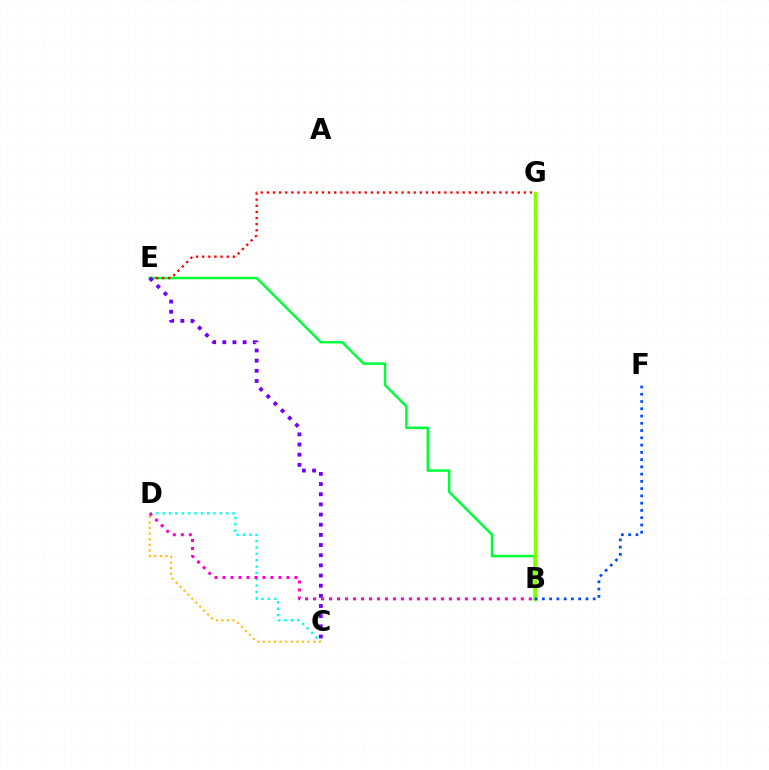{('B', 'E'): [{'color': '#00ff39', 'line_style': 'solid', 'thickness': 1.8}], ('C', 'D'): [{'color': '#00fff6', 'line_style': 'dotted', 'thickness': 1.73}, {'color': '#ffbd00', 'line_style': 'dotted', 'thickness': 1.52}], ('E', 'G'): [{'color': '#ff0000', 'line_style': 'dotted', 'thickness': 1.66}], ('B', 'D'): [{'color': '#ff00cf', 'line_style': 'dotted', 'thickness': 2.17}], ('C', 'E'): [{'color': '#7200ff', 'line_style': 'dotted', 'thickness': 2.76}], ('B', 'G'): [{'color': '#84ff00', 'line_style': 'solid', 'thickness': 2.52}], ('B', 'F'): [{'color': '#004bff', 'line_style': 'dotted', 'thickness': 1.97}]}